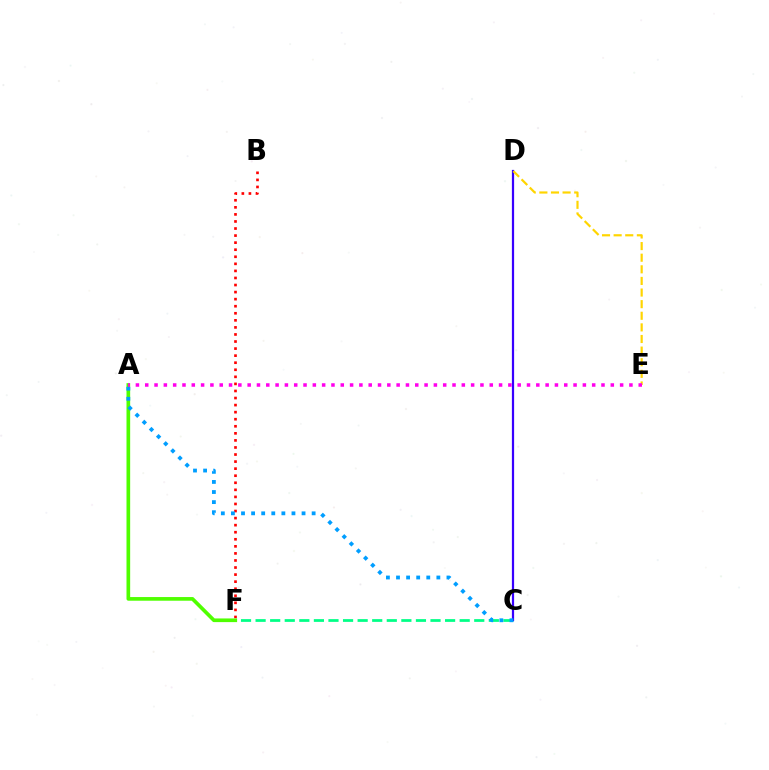{('C', 'F'): [{'color': '#00ff86', 'line_style': 'dashed', 'thickness': 1.98}], ('C', 'D'): [{'color': '#3700ff', 'line_style': 'solid', 'thickness': 1.61}], ('B', 'F'): [{'color': '#ff0000', 'line_style': 'dotted', 'thickness': 1.92}], ('A', 'F'): [{'color': '#4fff00', 'line_style': 'solid', 'thickness': 2.64}], ('A', 'C'): [{'color': '#009eff', 'line_style': 'dotted', 'thickness': 2.74}], ('D', 'E'): [{'color': '#ffd500', 'line_style': 'dashed', 'thickness': 1.58}], ('A', 'E'): [{'color': '#ff00ed', 'line_style': 'dotted', 'thickness': 2.53}]}